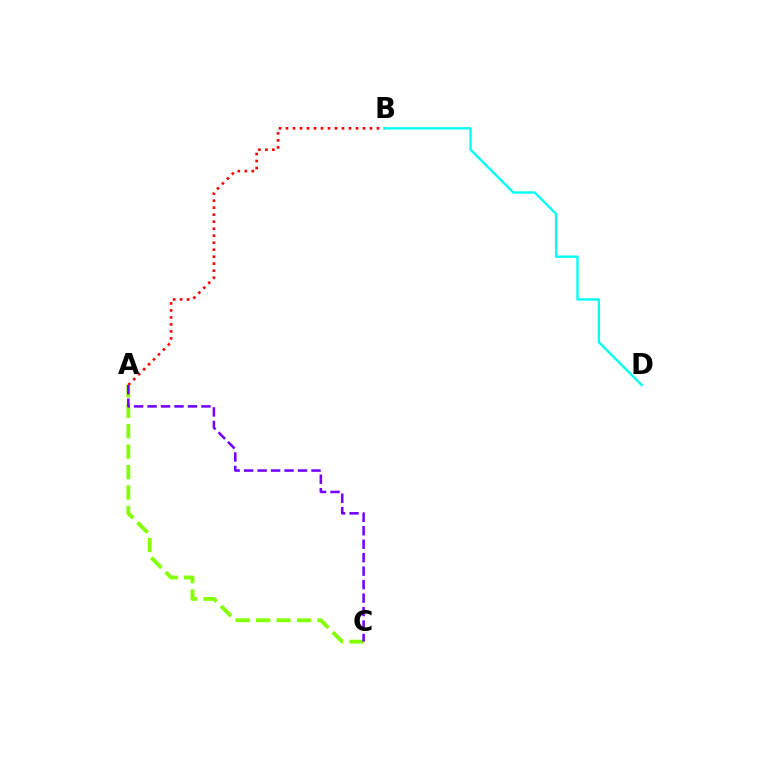{('A', 'B'): [{'color': '#ff0000', 'line_style': 'dotted', 'thickness': 1.9}], ('B', 'D'): [{'color': '#00fff6', 'line_style': 'solid', 'thickness': 1.7}], ('A', 'C'): [{'color': '#84ff00', 'line_style': 'dashed', 'thickness': 2.78}, {'color': '#7200ff', 'line_style': 'dashed', 'thickness': 1.83}]}